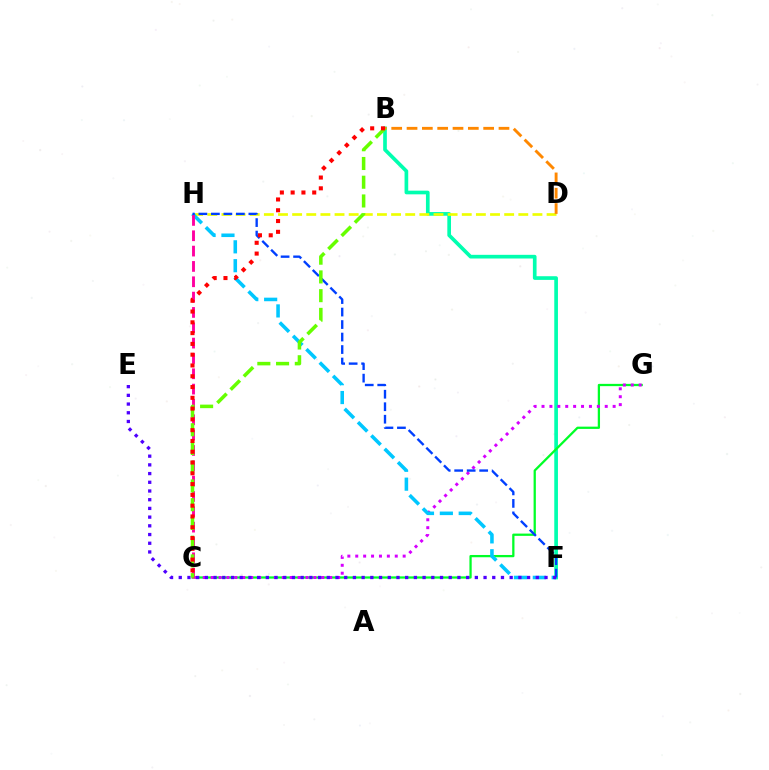{('B', 'F'): [{'color': '#00ffaf', 'line_style': 'solid', 'thickness': 2.65}], ('C', 'G'): [{'color': '#00ff27', 'line_style': 'solid', 'thickness': 1.63}, {'color': '#d600ff', 'line_style': 'dotted', 'thickness': 2.15}], ('D', 'H'): [{'color': '#eeff00', 'line_style': 'dashed', 'thickness': 1.92}], ('F', 'H'): [{'color': '#00c7ff', 'line_style': 'dashed', 'thickness': 2.56}, {'color': '#003fff', 'line_style': 'dashed', 'thickness': 1.7}], ('C', 'H'): [{'color': '#ff00a0', 'line_style': 'dashed', 'thickness': 2.08}], ('B', 'D'): [{'color': '#ff8800', 'line_style': 'dashed', 'thickness': 2.08}], ('E', 'F'): [{'color': '#4f00ff', 'line_style': 'dotted', 'thickness': 2.37}], ('B', 'C'): [{'color': '#66ff00', 'line_style': 'dashed', 'thickness': 2.55}, {'color': '#ff0000', 'line_style': 'dotted', 'thickness': 2.93}]}